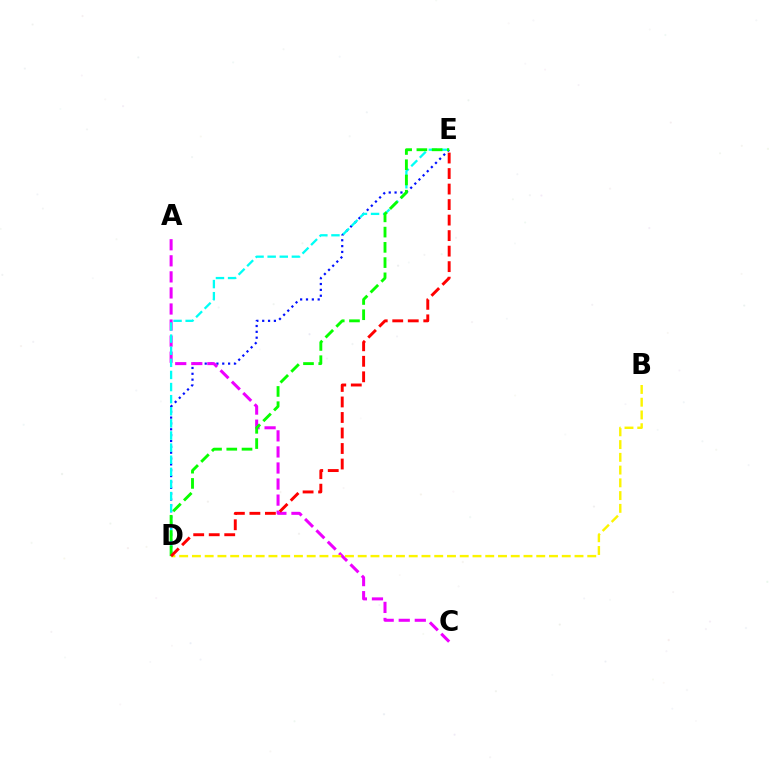{('D', 'E'): [{'color': '#0010ff', 'line_style': 'dotted', 'thickness': 1.59}, {'color': '#00fff6', 'line_style': 'dashed', 'thickness': 1.65}, {'color': '#08ff00', 'line_style': 'dashed', 'thickness': 2.07}, {'color': '#ff0000', 'line_style': 'dashed', 'thickness': 2.11}], ('A', 'C'): [{'color': '#ee00ff', 'line_style': 'dashed', 'thickness': 2.18}], ('B', 'D'): [{'color': '#fcf500', 'line_style': 'dashed', 'thickness': 1.73}]}